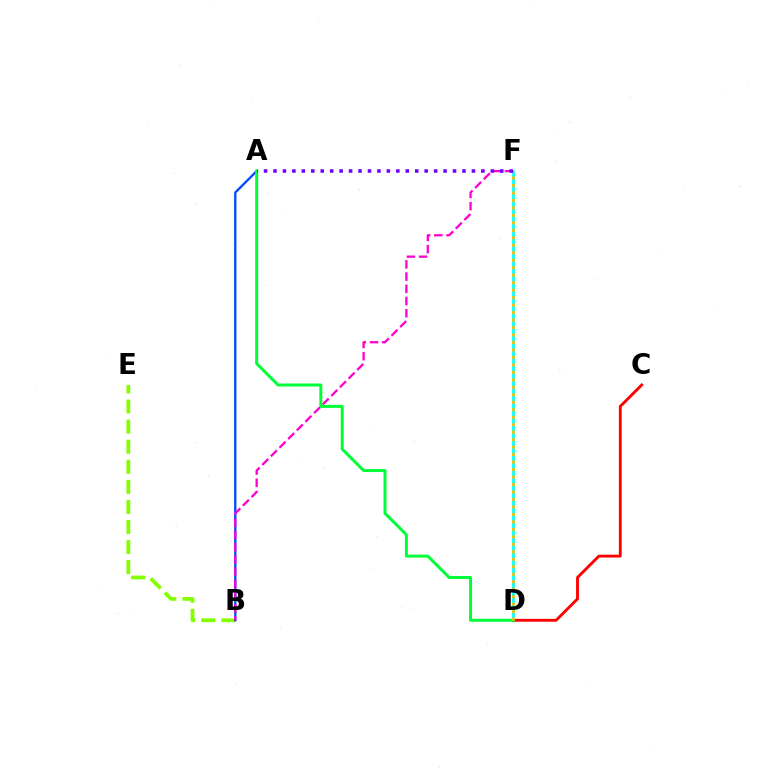{('B', 'E'): [{'color': '#84ff00', 'line_style': 'dashed', 'thickness': 2.73}], ('A', 'B'): [{'color': '#004bff', 'line_style': 'solid', 'thickness': 1.67}], ('B', 'F'): [{'color': '#ff00cf', 'line_style': 'dashed', 'thickness': 1.66}], ('D', 'F'): [{'color': '#00fff6', 'line_style': 'solid', 'thickness': 1.97}, {'color': '#ffbd00', 'line_style': 'dotted', 'thickness': 2.03}], ('C', 'D'): [{'color': '#ff0000', 'line_style': 'solid', 'thickness': 2.06}], ('A', 'D'): [{'color': '#00ff39', 'line_style': 'solid', 'thickness': 2.16}], ('A', 'F'): [{'color': '#7200ff', 'line_style': 'dotted', 'thickness': 2.57}]}